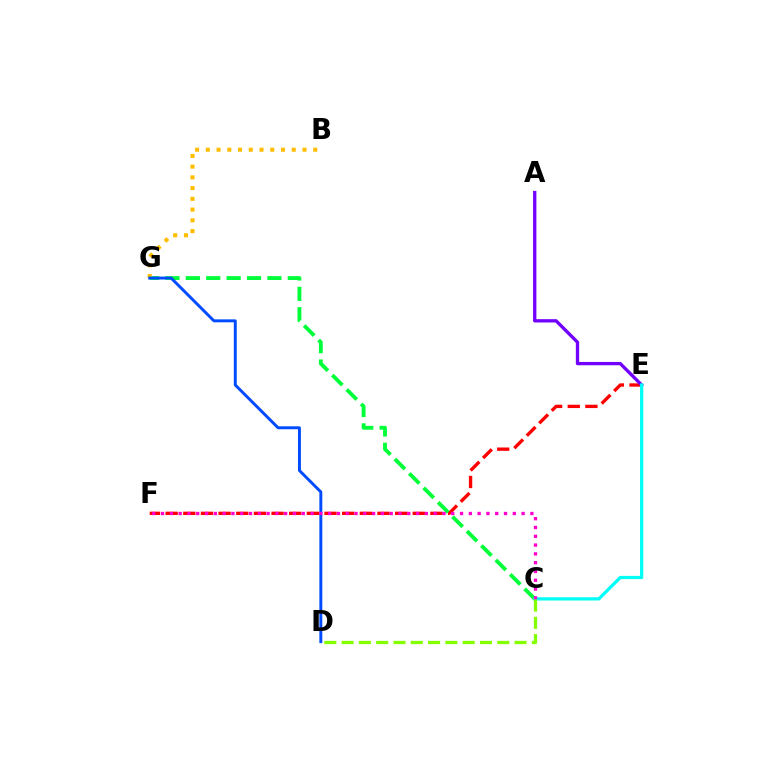{('E', 'F'): [{'color': '#ff0000', 'line_style': 'dashed', 'thickness': 2.4}], ('A', 'E'): [{'color': '#7200ff', 'line_style': 'solid', 'thickness': 2.39}], ('C', 'G'): [{'color': '#00ff39', 'line_style': 'dashed', 'thickness': 2.77}], ('C', 'E'): [{'color': '#00fff6', 'line_style': 'solid', 'thickness': 2.32}], ('B', 'G'): [{'color': '#ffbd00', 'line_style': 'dotted', 'thickness': 2.92}], ('D', 'G'): [{'color': '#004bff', 'line_style': 'solid', 'thickness': 2.11}], ('C', 'F'): [{'color': '#ff00cf', 'line_style': 'dotted', 'thickness': 2.39}], ('C', 'D'): [{'color': '#84ff00', 'line_style': 'dashed', 'thickness': 2.35}]}